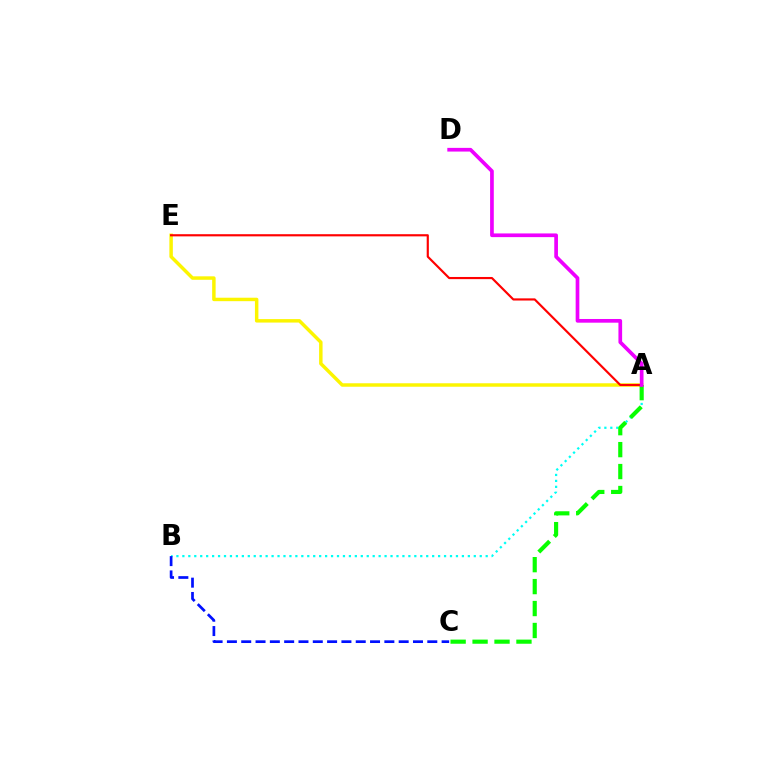{('A', 'B'): [{'color': '#00fff6', 'line_style': 'dotted', 'thickness': 1.62}], ('B', 'C'): [{'color': '#0010ff', 'line_style': 'dashed', 'thickness': 1.94}], ('A', 'E'): [{'color': '#fcf500', 'line_style': 'solid', 'thickness': 2.49}, {'color': '#ff0000', 'line_style': 'solid', 'thickness': 1.56}], ('A', 'C'): [{'color': '#08ff00', 'line_style': 'dashed', 'thickness': 2.98}], ('A', 'D'): [{'color': '#ee00ff', 'line_style': 'solid', 'thickness': 2.66}]}